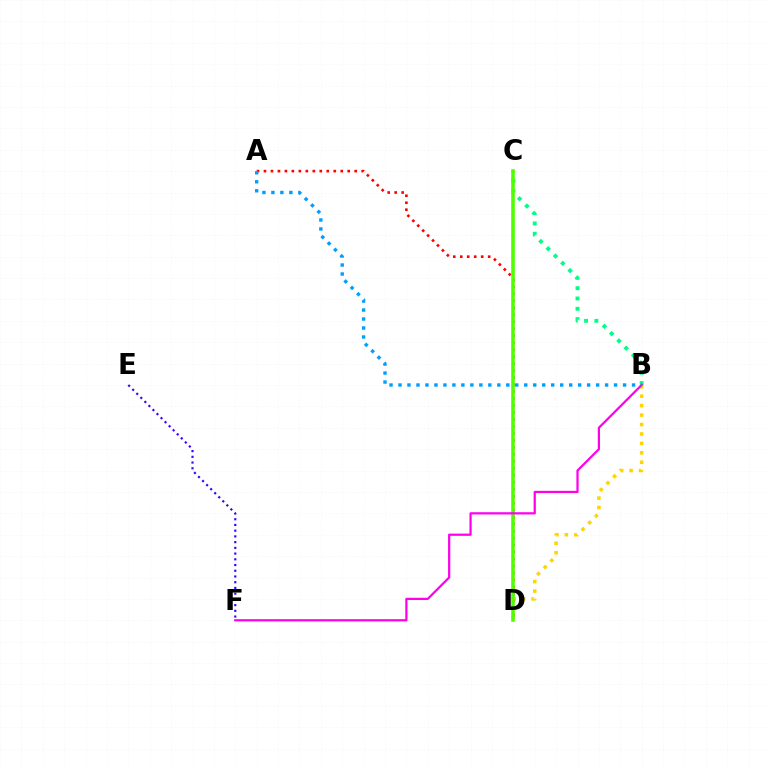{('B', 'D'): [{'color': '#ffd500', 'line_style': 'dotted', 'thickness': 2.56}], ('B', 'C'): [{'color': '#00ff86', 'line_style': 'dotted', 'thickness': 2.8}], ('A', 'D'): [{'color': '#ff0000', 'line_style': 'dotted', 'thickness': 1.9}], ('E', 'F'): [{'color': '#3700ff', 'line_style': 'dotted', 'thickness': 1.56}], ('C', 'D'): [{'color': '#4fff00', 'line_style': 'solid', 'thickness': 2.56}], ('B', 'F'): [{'color': '#ff00ed', 'line_style': 'solid', 'thickness': 1.6}], ('A', 'B'): [{'color': '#009eff', 'line_style': 'dotted', 'thickness': 2.44}]}